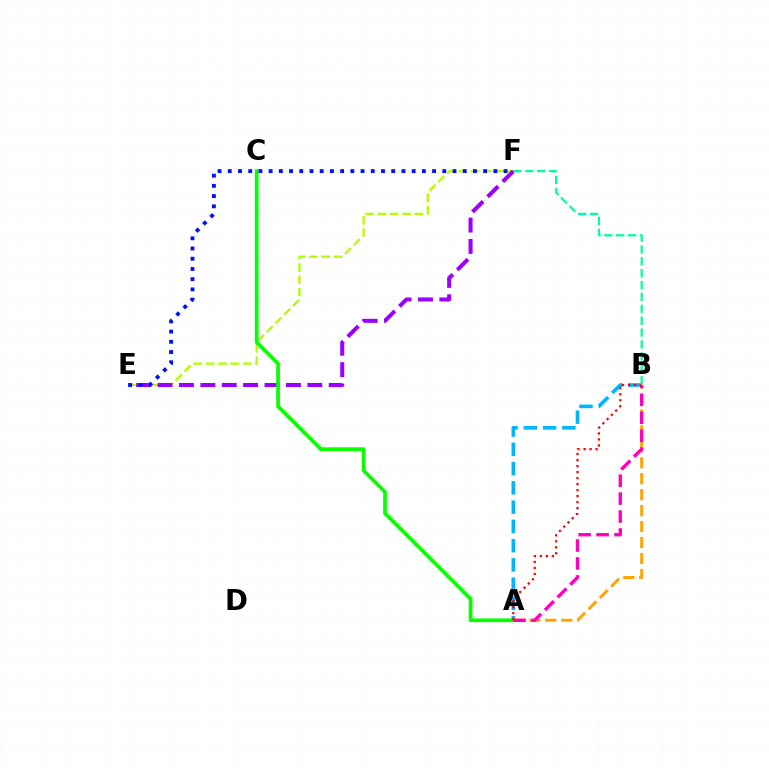{('E', 'F'): [{'color': '#b3ff00', 'line_style': 'dashed', 'thickness': 1.68}, {'color': '#9b00ff', 'line_style': 'dashed', 'thickness': 2.91}, {'color': '#0010ff', 'line_style': 'dotted', 'thickness': 2.78}], ('A', 'B'): [{'color': '#ffa500', 'line_style': 'dashed', 'thickness': 2.17}, {'color': '#00b5ff', 'line_style': 'dashed', 'thickness': 2.62}, {'color': '#ff0000', 'line_style': 'dotted', 'thickness': 1.63}, {'color': '#ff00bd', 'line_style': 'dashed', 'thickness': 2.44}], ('A', 'C'): [{'color': '#08ff00', 'line_style': 'solid', 'thickness': 2.69}], ('B', 'F'): [{'color': '#00ff9d', 'line_style': 'dashed', 'thickness': 1.61}]}